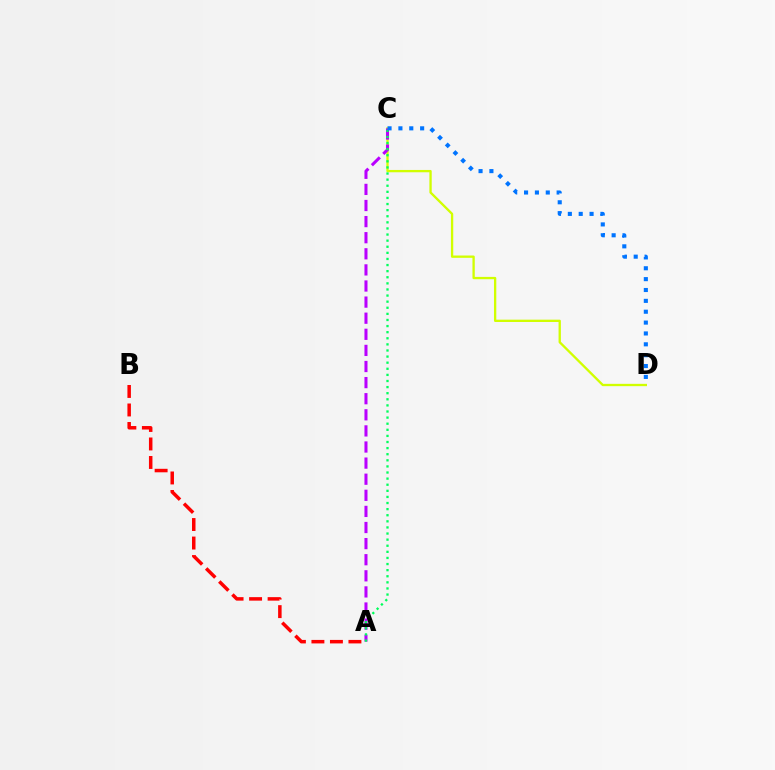{('C', 'D'): [{'color': '#d1ff00', 'line_style': 'solid', 'thickness': 1.67}, {'color': '#0074ff', 'line_style': 'dotted', 'thickness': 2.95}], ('A', 'B'): [{'color': '#ff0000', 'line_style': 'dashed', 'thickness': 2.51}], ('A', 'C'): [{'color': '#b900ff', 'line_style': 'dashed', 'thickness': 2.19}, {'color': '#00ff5c', 'line_style': 'dotted', 'thickness': 1.66}]}